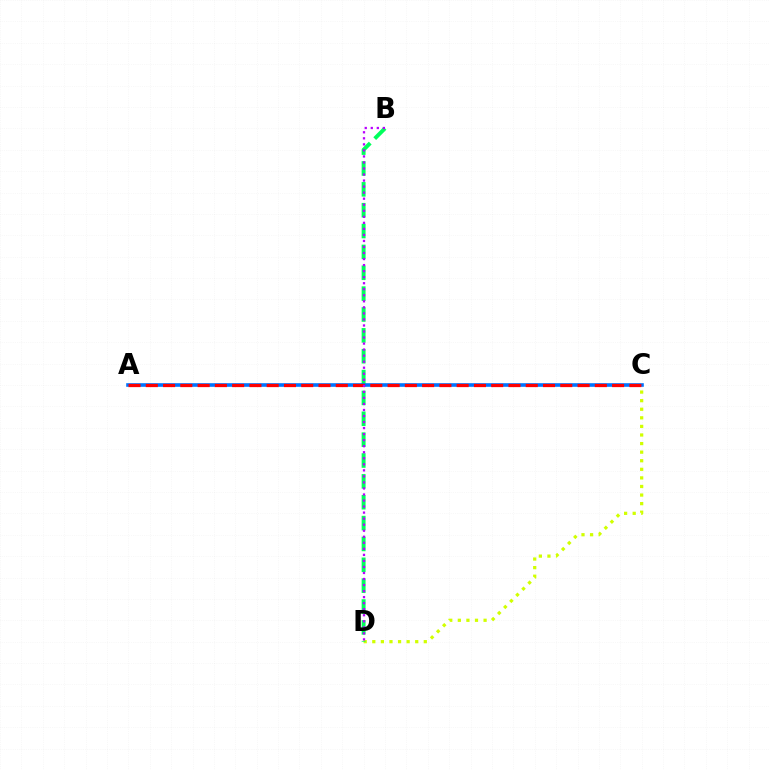{('C', 'D'): [{'color': '#d1ff00', 'line_style': 'dotted', 'thickness': 2.33}], ('B', 'D'): [{'color': '#00ff5c', 'line_style': 'dashed', 'thickness': 2.83}, {'color': '#b900ff', 'line_style': 'dotted', 'thickness': 1.64}], ('A', 'C'): [{'color': '#0074ff', 'line_style': 'solid', 'thickness': 2.6}, {'color': '#ff0000', 'line_style': 'dashed', 'thickness': 2.35}]}